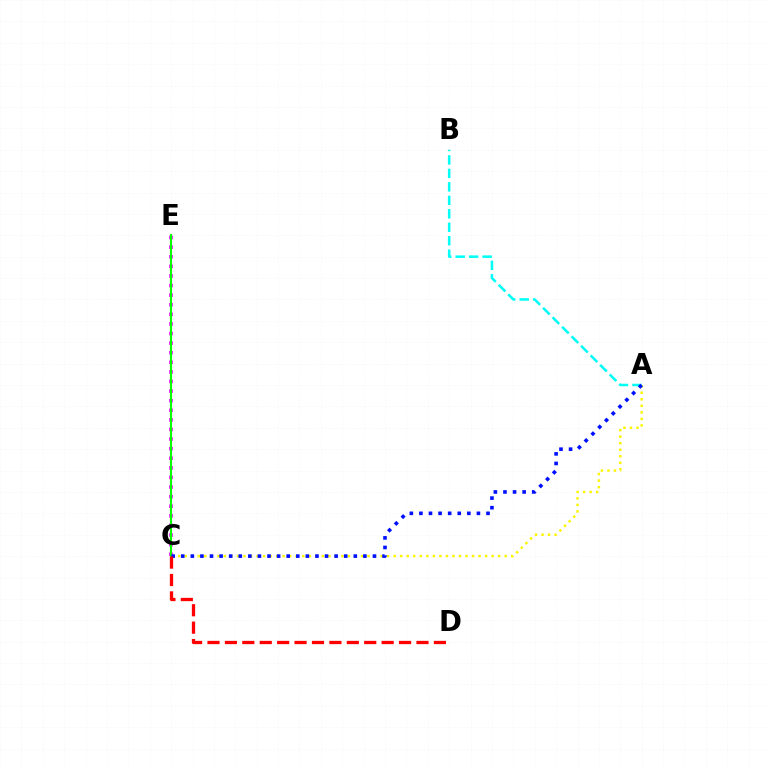{('A', 'C'): [{'color': '#fcf500', 'line_style': 'dotted', 'thickness': 1.77}, {'color': '#0010ff', 'line_style': 'dotted', 'thickness': 2.6}], ('C', 'E'): [{'color': '#ee00ff', 'line_style': 'dotted', 'thickness': 2.61}, {'color': '#08ff00', 'line_style': 'solid', 'thickness': 1.52}], ('A', 'B'): [{'color': '#00fff6', 'line_style': 'dashed', 'thickness': 1.83}], ('C', 'D'): [{'color': '#ff0000', 'line_style': 'dashed', 'thickness': 2.37}]}